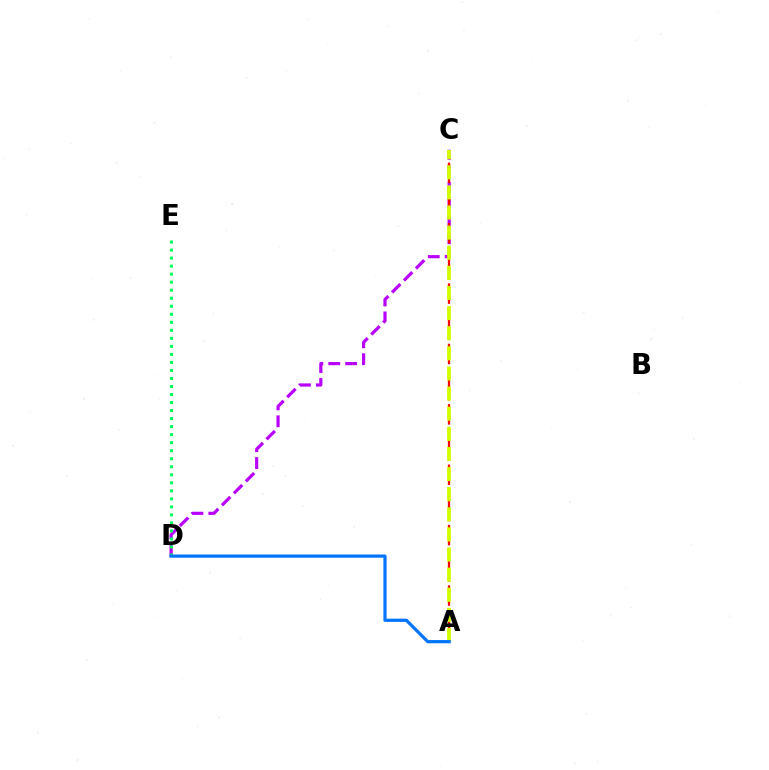{('C', 'D'): [{'color': '#b900ff', 'line_style': 'dashed', 'thickness': 2.29}], ('D', 'E'): [{'color': '#00ff5c', 'line_style': 'dotted', 'thickness': 2.18}], ('A', 'C'): [{'color': '#ff0000', 'line_style': 'dashed', 'thickness': 1.64}, {'color': '#d1ff00', 'line_style': 'dashed', 'thickness': 2.73}], ('A', 'D'): [{'color': '#0074ff', 'line_style': 'solid', 'thickness': 2.31}]}